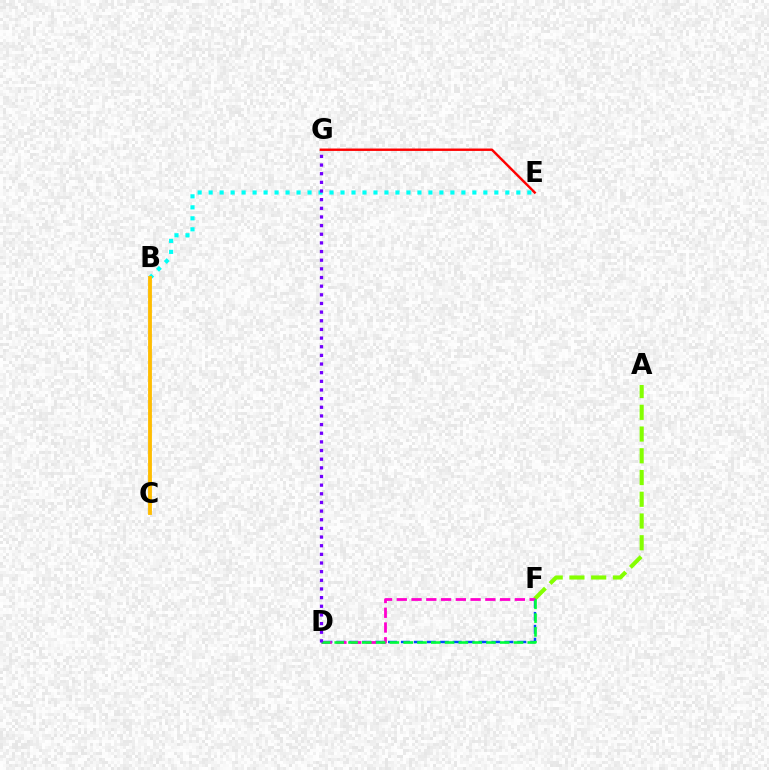{('A', 'F'): [{'color': '#84ff00', 'line_style': 'dashed', 'thickness': 2.95}], ('E', 'G'): [{'color': '#ff0000', 'line_style': 'solid', 'thickness': 1.73}], ('B', 'E'): [{'color': '#00fff6', 'line_style': 'dotted', 'thickness': 2.99}], ('B', 'C'): [{'color': '#ffbd00', 'line_style': 'solid', 'thickness': 2.75}], ('D', 'F'): [{'color': '#004bff', 'line_style': 'dashed', 'thickness': 1.76}, {'color': '#ff00cf', 'line_style': 'dashed', 'thickness': 2.01}, {'color': '#00ff39', 'line_style': 'dashed', 'thickness': 1.87}], ('D', 'G'): [{'color': '#7200ff', 'line_style': 'dotted', 'thickness': 2.35}]}